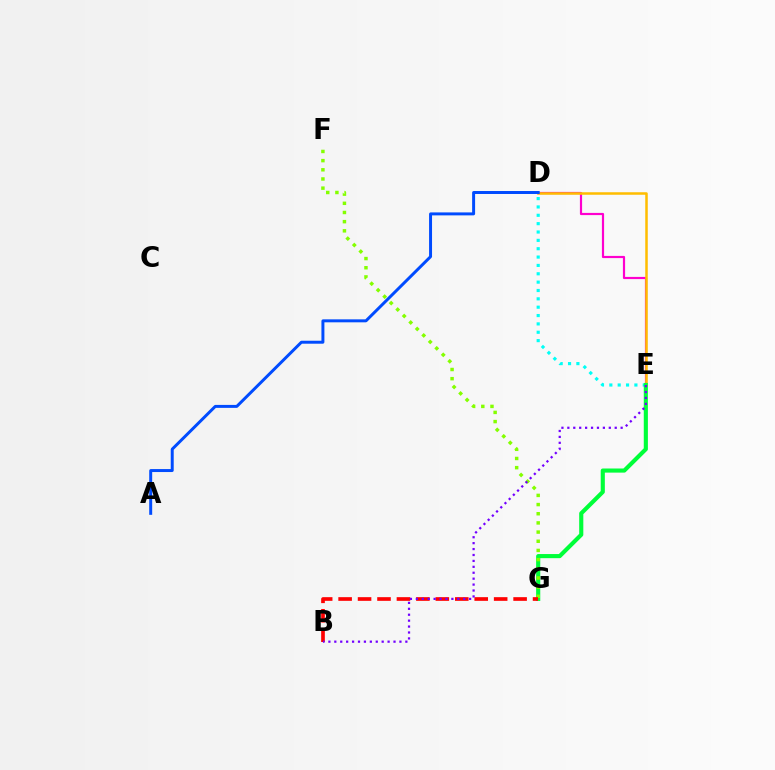{('D', 'E'): [{'color': '#ff00cf', 'line_style': 'solid', 'thickness': 1.57}, {'color': '#00fff6', 'line_style': 'dotted', 'thickness': 2.27}, {'color': '#ffbd00', 'line_style': 'solid', 'thickness': 1.81}], ('A', 'D'): [{'color': '#004bff', 'line_style': 'solid', 'thickness': 2.14}], ('E', 'G'): [{'color': '#00ff39', 'line_style': 'solid', 'thickness': 2.97}], ('F', 'G'): [{'color': '#84ff00', 'line_style': 'dotted', 'thickness': 2.49}], ('B', 'G'): [{'color': '#ff0000', 'line_style': 'dashed', 'thickness': 2.64}], ('B', 'E'): [{'color': '#7200ff', 'line_style': 'dotted', 'thickness': 1.61}]}